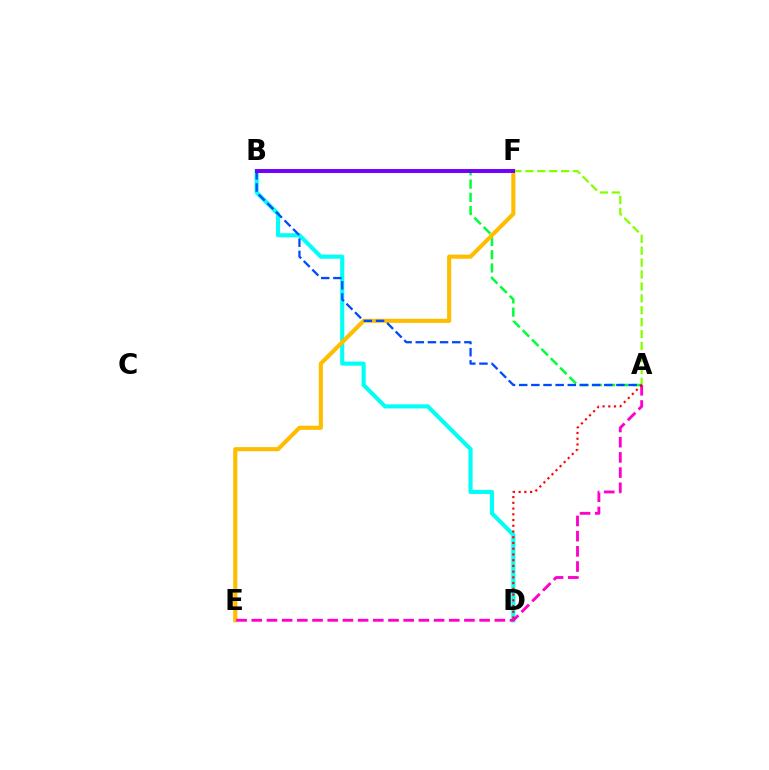{('A', 'B'): [{'color': '#00ff39', 'line_style': 'dashed', 'thickness': 1.8}, {'color': '#004bff', 'line_style': 'dashed', 'thickness': 1.65}], ('B', 'D'): [{'color': '#00fff6', 'line_style': 'solid', 'thickness': 2.96}], ('E', 'F'): [{'color': '#ffbd00', 'line_style': 'solid', 'thickness': 2.97}], ('A', 'F'): [{'color': '#84ff00', 'line_style': 'dashed', 'thickness': 1.62}], ('A', 'E'): [{'color': '#ff00cf', 'line_style': 'dashed', 'thickness': 2.06}], ('A', 'D'): [{'color': '#ff0000', 'line_style': 'dotted', 'thickness': 1.56}], ('B', 'F'): [{'color': '#7200ff', 'line_style': 'solid', 'thickness': 2.84}]}